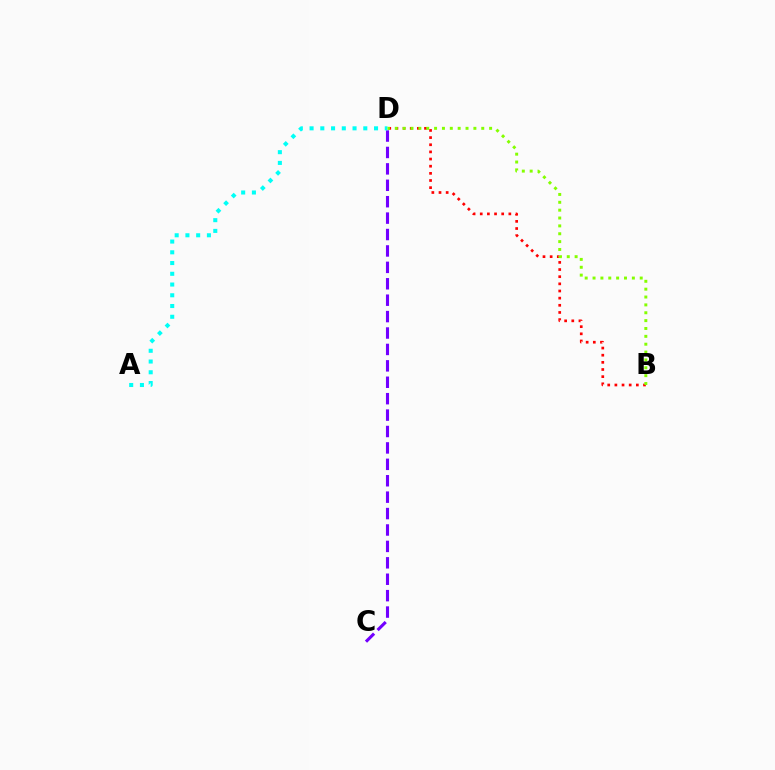{('C', 'D'): [{'color': '#7200ff', 'line_style': 'dashed', 'thickness': 2.23}], ('A', 'D'): [{'color': '#00fff6', 'line_style': 'dotted', 'thickness': 2.92}], ('B', 'D'): [{'color': '#ff0000', 'line_style': 'dotted', 'thickness': 1.94}, {'color': '#84ff00', 'line_style': 'dotted', 'thickness': 2.14}]}